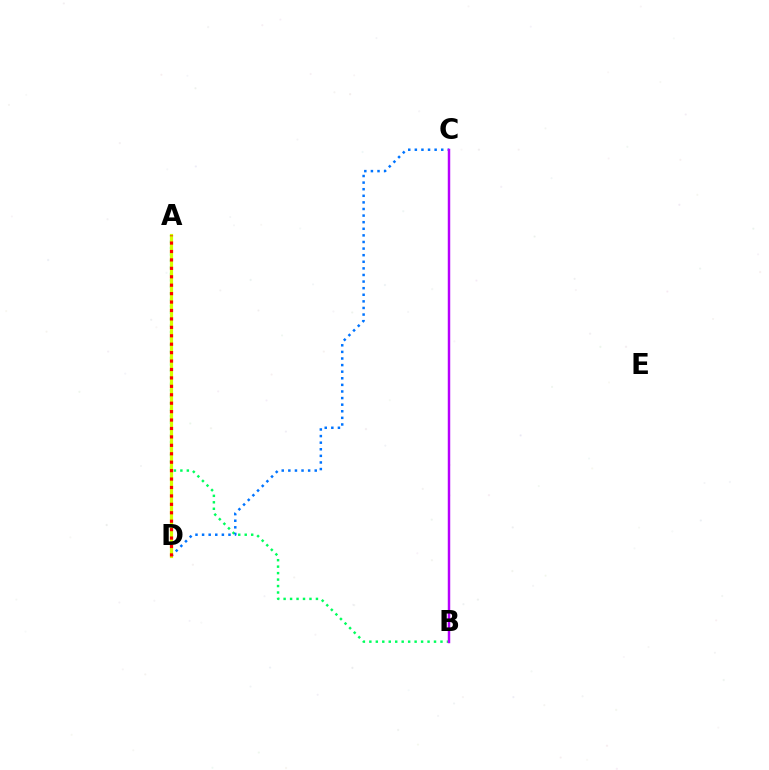{('A', 'B'): [{'color': '#00ff5c', 'line_style': 'dotted', 'thickness': 1.76}], ('C', 'D'): [{'color': '#0074ff', 'line_style': 'dotted', 'thickness': 1.79}], ('A', 'D'): [{'color': '#d1ff00', 'line_style': 'solid', 'thickness': 2.29}, {'color': '#ff0000', 'line_style': 'dotted', 'thickness': 2.29}], ('B', 'C'): [{'color': '#b900ff', 'line_style': 'solid', 'thickness': 1.77}]}